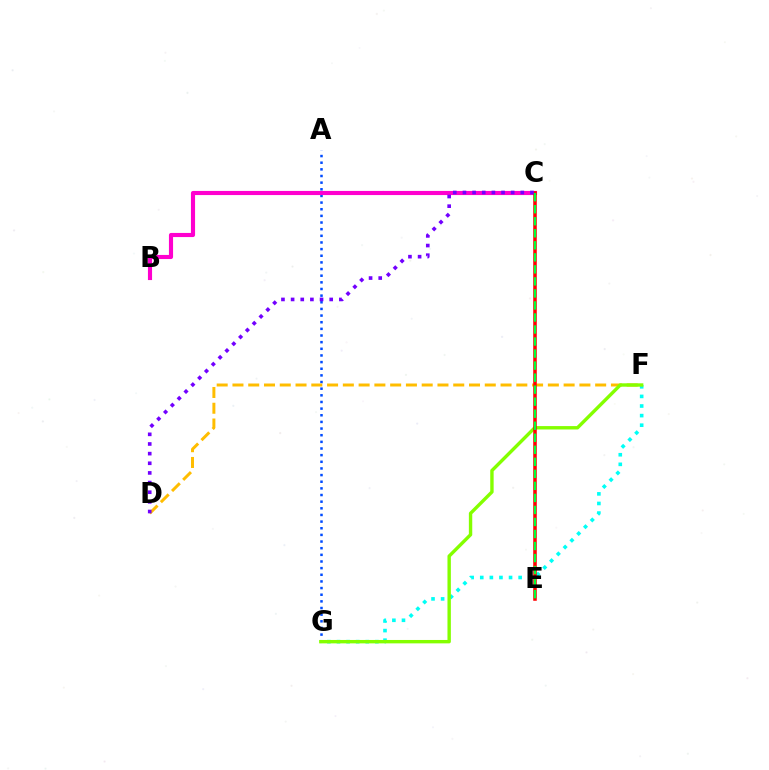{('F', 'G'): [{'color': '#00fff6', 'line_style': 'dotted', 'thickness': 2.61}, {'color': '#84ff00', 'line_style': 'solid', 'thickness': 2.44}], ('A', 'G'): [{'color': '#004bff', 'line_style': 'dotted', 'thickness': 1.81}], ('B', 'C'): [{'color': '#ff00cf', 'line_style': 'solid', 'thickness': 2.97}], ('D', 'F'): [{'color': '#ffbd00', 'line_style': 'dashed', 'thickness': 2.14}], ('C', 'E'): [{'color': '#ff0000', 'line_style': 'solid', 'thickness': 2.55}, {'color': '#00ff39', 'line_style': 'dashed', 'thickness': 1.63}], ('C', 'D'): [{'color': '#7200ff', 'line_style': 'dotted', 'thickness': 2.62}]}